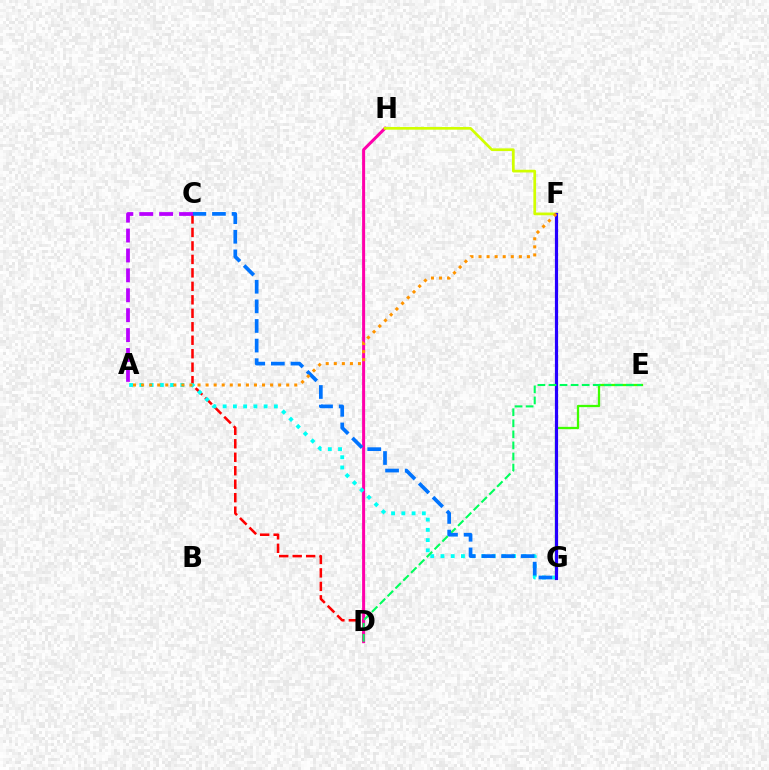{('C', 'D'): [{'color': '#ff0000', 'line_style': 'dashed', 'thickness': 1.83}], ('E', 'G'): [{'color': '#3dff00', 'line_style': 'solid', 'thickness': 1.64}], ('D', 'H'): [{'color': '#ff00ac', 'line_style': 'solid', 'thickness': 2.17}], ('A', 'G'): [{'color': '#00fff6', 'line_style': 'dotted', 'thickness': 2.78}], ('F', 'H'): [{'color': '#d1ff00', 'line_style': 'solid', 'thickness': 1.95}], ('F', 'G'): [{'color': '#2500ff', 'line_style': 'solid', 'thickness': 2.3}], ('D', 'E'): [{'color': '#00ff5c', 'line_style': 'dashed', 'thickness': 1.5}], ('C', 'G'): [{'color': '#0074ff', 'line_style': 'dashed', 'thickness': 2.66}], ('A', 'C'): [{'color': '#b900ff', 'line_style': 'dashed', 'thickness': 2.7}], ('A', 'F'): [{'color': '#ff9400', 'line_style': 'dotted', 'thickness': 2.19}]}